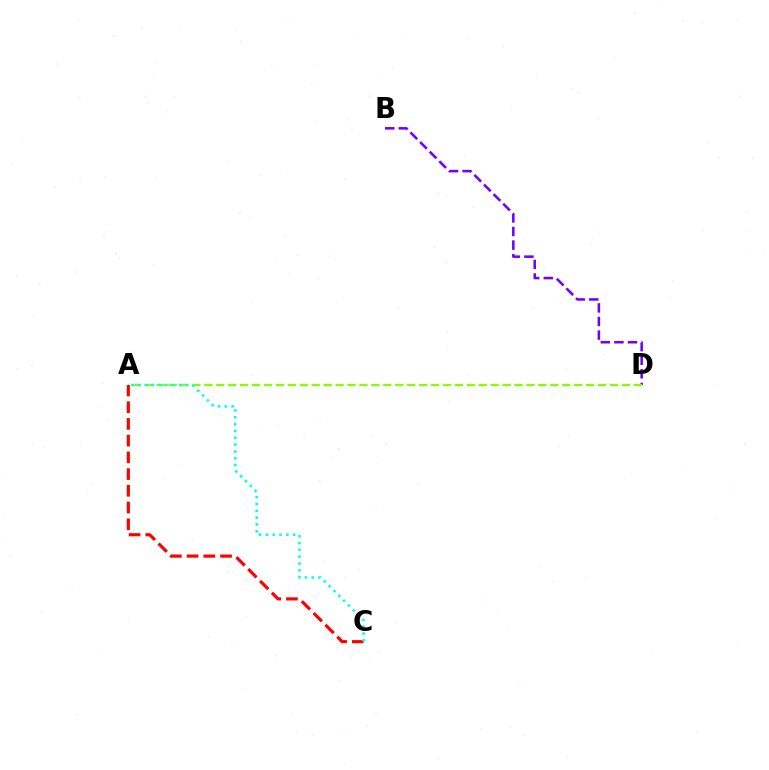{('B', 'D'): [{'color': '#7200ff', 'line_style': 'dashed', 'thickness': 1.85}], ('A', 'D'): [{'color': '#84ff00', 'line_style': 'dashed', 'thickness': 1.62}], ('A', 'C'): [{'color': '#ff0000', 'line_style': 'dashed', 'thickness': 2.27}, {'color': '#00fff6', 'line_style': 'dotted', 'thickness': 1.85}]}